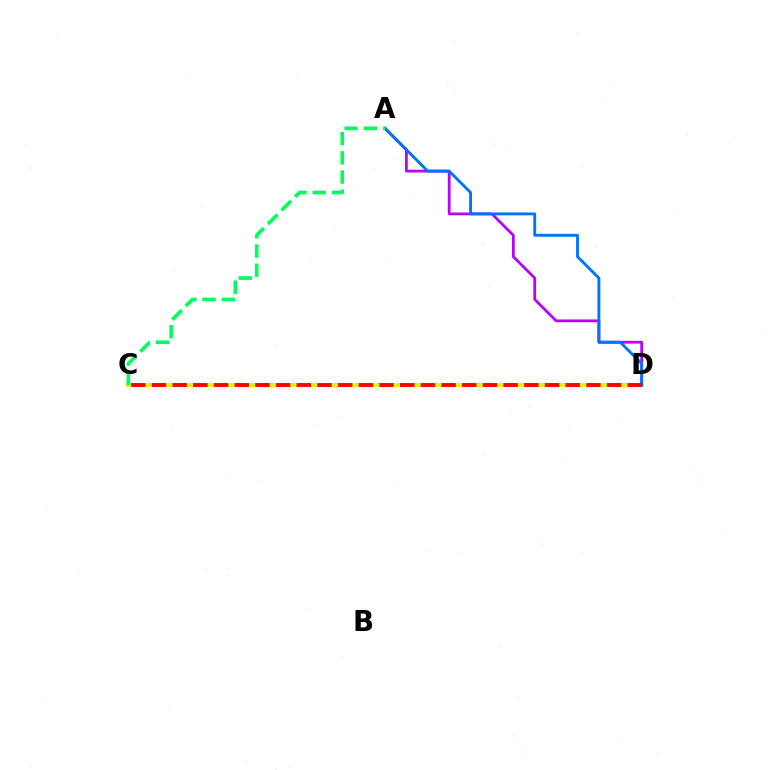{('A', 'D'): [{'color': '#b900ff', 'line_style': 'solid', 'thickness': 1.99}, {'color': '#0074ff', 'line_style': 'solid', 'thickness': 2.06}], ('C', 'D'): [{'color': '#d1ff00', 'line_style': 'solid', 'thickness': 2.84}, {'color': '#ff0000', 'line_style': 'dashed', 'thickness': 2.81}], ('A', 'C'): [{'color': '#00ff5c', 'line_style': 'dashed', 'thickness': 2.61}]}